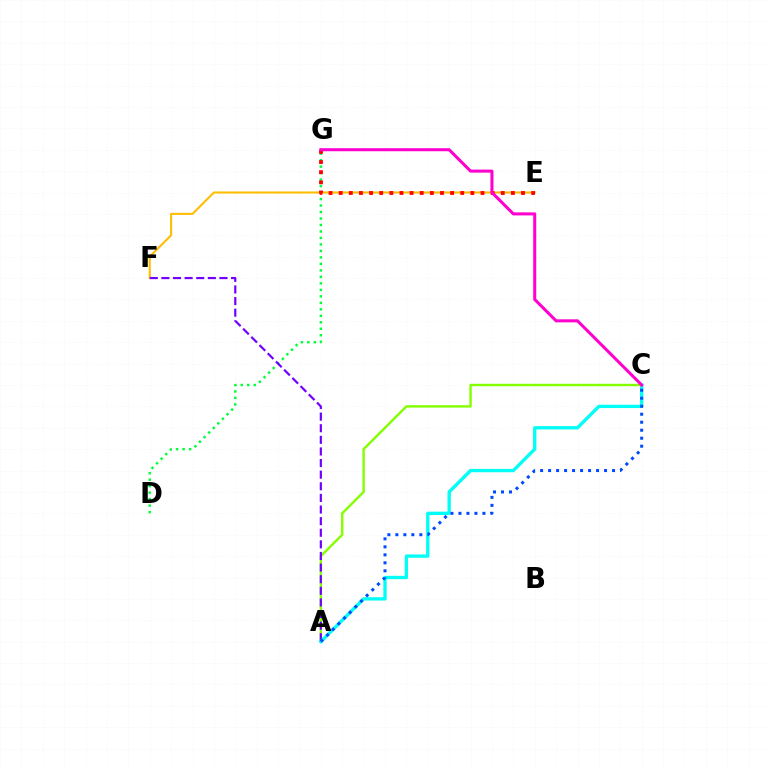{('E', 'F'): [{'color': '#ffbd00', 'line_style': 'solid', 'thickness': 1.5}], ('A', 'C'): [{'color': '#84ff00', 'line_style': 'solid', 'thickness': 1.74}, {'color': '#00fff6', 'line_style': 'solid', 'thickness': 2.4}, {'color': '#004bff', 'line_style': 'dotted', 'thickness': 2.17}], ('D', 'G'): [{'color': '#00ff39', 'line_style': 'dotted', 'thickness': 1.76}], ('A', 'F'): [{'color': '#7200ff', 'line_style': 'dashed', 'thickness': 1.58}], ('E', 'G'): [{'color': '#ff0000', 'line_style': 'dotted', 'thickness': 2.75}], ('C', 'G'): [{'color': '#ff00cf', 'line_style': 'solid', 'thickness': 2.19}]}